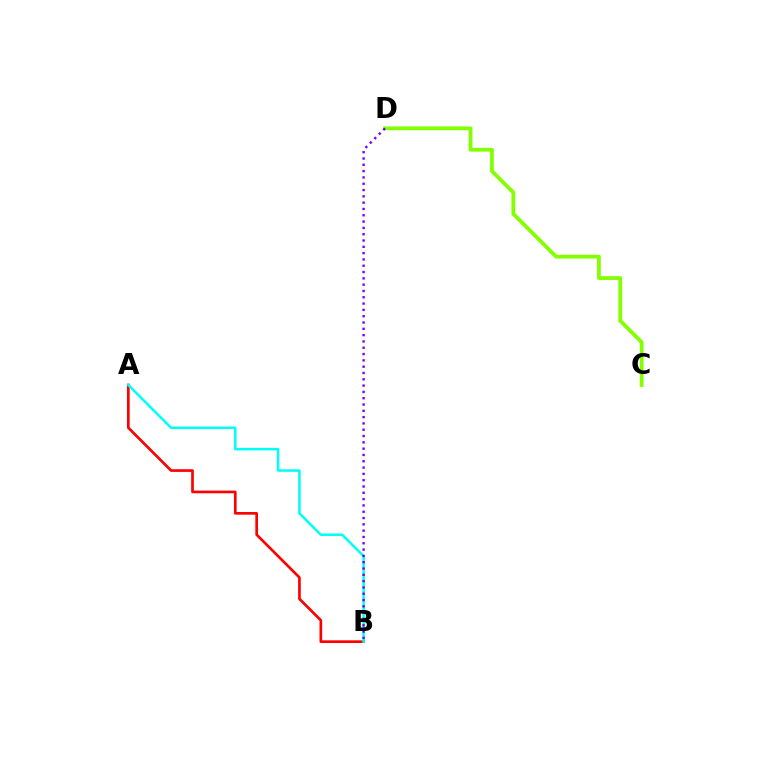{('A', 'B'): [{'color': '#ff0000', 'line_style': 'solid', 'thickness': 1.93}, {'color': '#00fff6', 'line_style': 'solid', 'thickness': 1.81}], ('C', 'D'): [{'color': '#84ff00', 'line_style': 'solid', 'thickness': 2.72}], ('B', 'D'): [{'color': '#7200ff', 'line_style': 'dotted', 'thickness': 1.71}]}